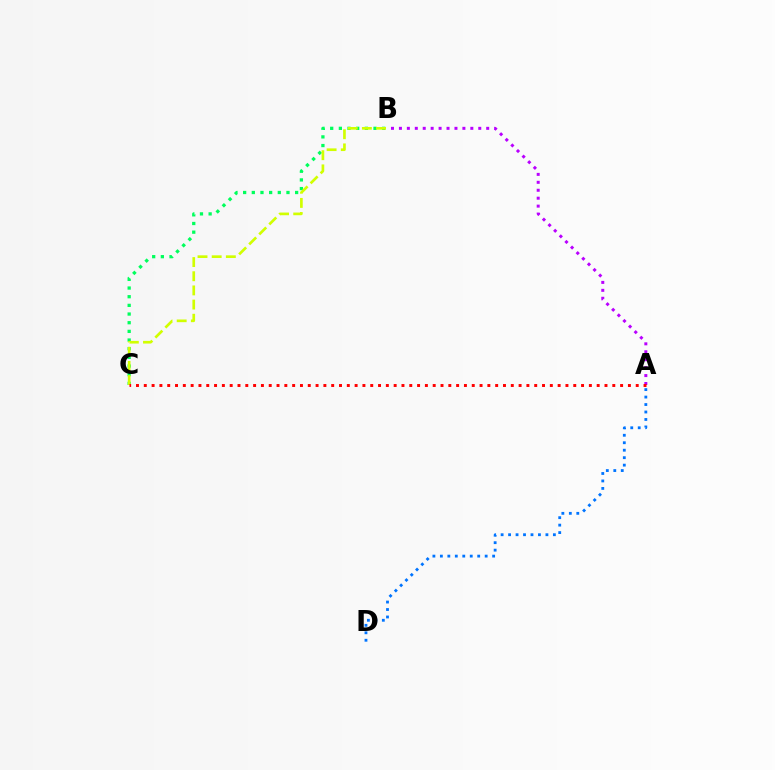{('A', 'B'): [{'color': '#b900ff', 'line_style': 'dotted', 'thickness': 2.16}], ('B', 'C'): [{'color': '#00ff5c', 'line_style': 'dotted', 'thickness': 2.35}, {'color': '#d1ff00', 'line_style': 'dashed', 'thickness': 1.92}], ('A', 'C'): [{'color': '#ff0000', 'line_style': 'dotted', 'thickness': 2.12}], ('A', 'D'): [{'color': '#0074ff', 'line_style': 'dotted', 'thickness': 2.03}]}